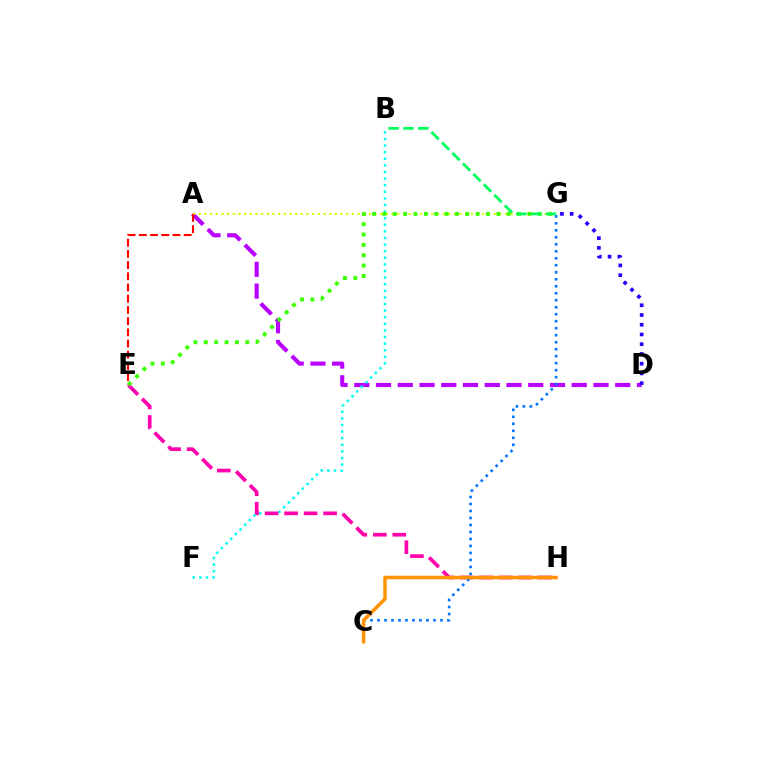{('A', 'D'): [{'color': '#b900ff', 'line_style': 'dashed', 'thickness': 2.95}], ('A', 'G'): [{'color': '#d1ff00', 'line_style': 'dotted', 'thickness': 1.54}], ('B', 'F'): [{'color': '#00fff6', 'line_style': 'dotted', 'thickness': 1.79}], ('D', 'G'): [{'color': '#2500ff', 'line_style': 'dotted', 'thickness': 2.65}], ('E', 'H'): [{'color': '#ff00ac', 'line_style': 'dashed', 'thickness': 2.65}], ('A', 'E'): [{'color': '#ff0000', 'line_style': 'dashed', 'thickness': 1.52}], ('E', 'G'): [{'color': '#3dff00', 'line_style': 'dotted', 'thickness': 2.81}], ('C', 'G'): [{'color': '#0074ff', 'line_style': 'dotted', 'thickness': 1.9}], ('C', 'H'): [{'color': '#ff9400', 'line_style': 'solid', 'thickness': 2.53}], ('B', 'G'): [{'color': '#00ff5c', 'line_style': 'dashed', 'thickness': 2.01}]}